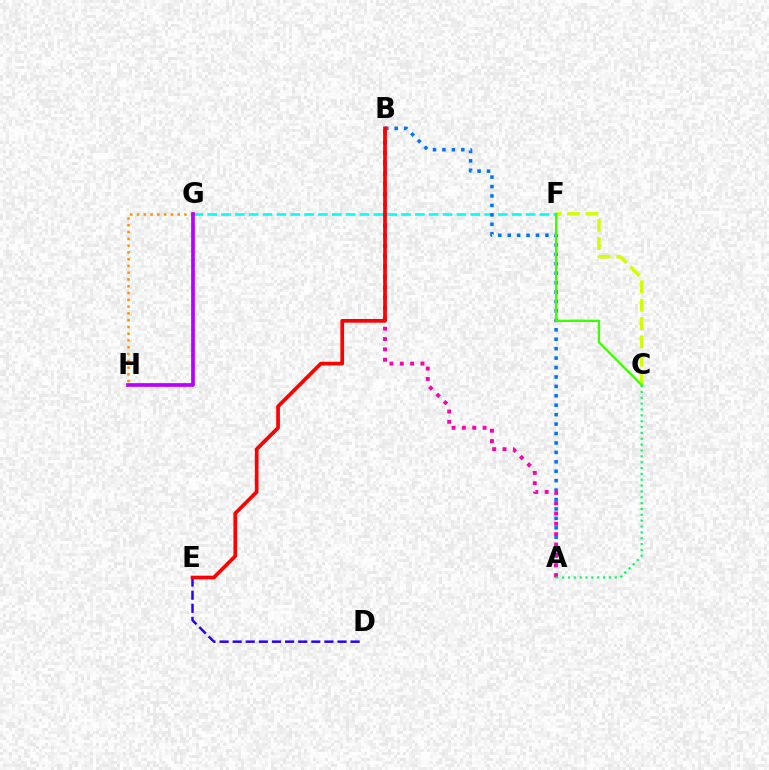{('F', 'G'): [{'color': '#00fff6', 'line_style': 'dashed', 'thickness': 1.88}], ('C', 'F'): [{'color': '#d1ff00', 'line_style': 'dashed', 'thickness': 2.49}, {'color': '#3dff00', 'line_style': 'solid', 'thickness': 1.7}], ('A', 'B'): [{'color': '#0074ff', 'line_style': 'dotted', 'thickness': 2.56}, {'color': '#ff00ac', 'line_style': 'dotted', 'thickness': 2.81}], ('G', 'H'): [{'color': '#ff9400', 'line_style': 'dotted', 'thickness': 1.84}, {'color': '#b900ff', 'line_style': 'solid', 'thickness': 2.68}], ('D', 'E'): [{'color': '#2500ff', 'line_style': 'dashed', 'thickness': 1.78}], ('B', 'E'): [{'color': '#ff0000', 'line_style': 'solid', 'thickness': 2.66}], ('A', 'C'): [{'color': '#00ff5c', 'line_style': 'dotted', 'thickness': 1.59}]}